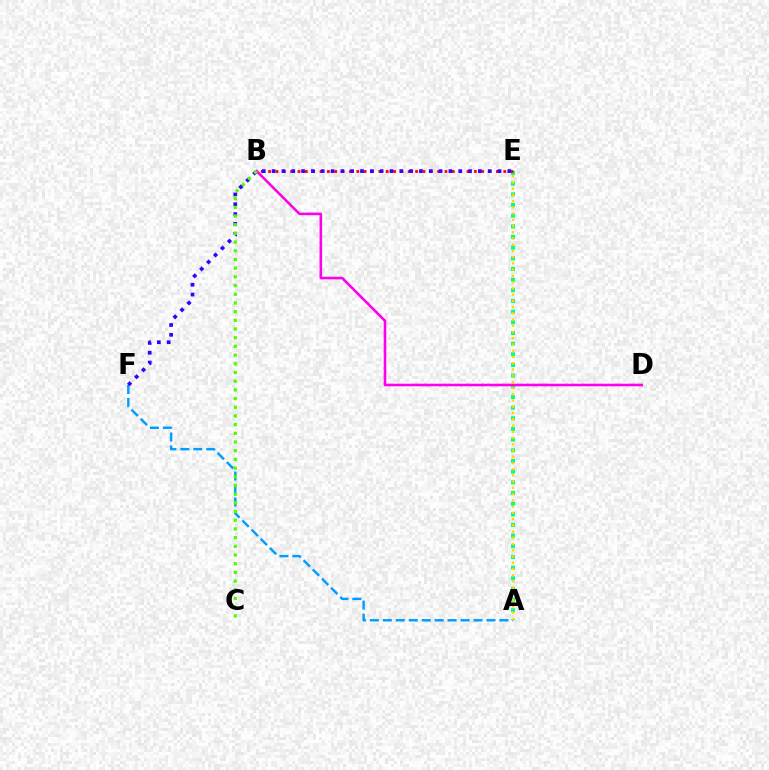{('A', 'E'): [{'color': '#00ff86', 'line_style': 'dotted', 'thickness': 2.9}, {'color': '#ffd500', 'line_style': 'dotted', 'thickness': 1.69}], ('A', 'F'): [{'color': '#009eff', 'line_style': 'dashed', 'thickness': 1.76}], ('B', 'E'): [{'color': '#ff0000', 'line_style': 'dotted', 'thickness': 2.0}], ('B', 'D'): [{'color': '#ff00ed', 'line_style': 'solid', 'thickness': 1.86}], ('E', 'F'): [{'color': '#3700ff', 'line_style': 'dotted', 'thickness': 2.67}], ('B', 'C'): [{'color': '#4fff00', 'line_style': 'dotted', 'thickness': 2.36}]}